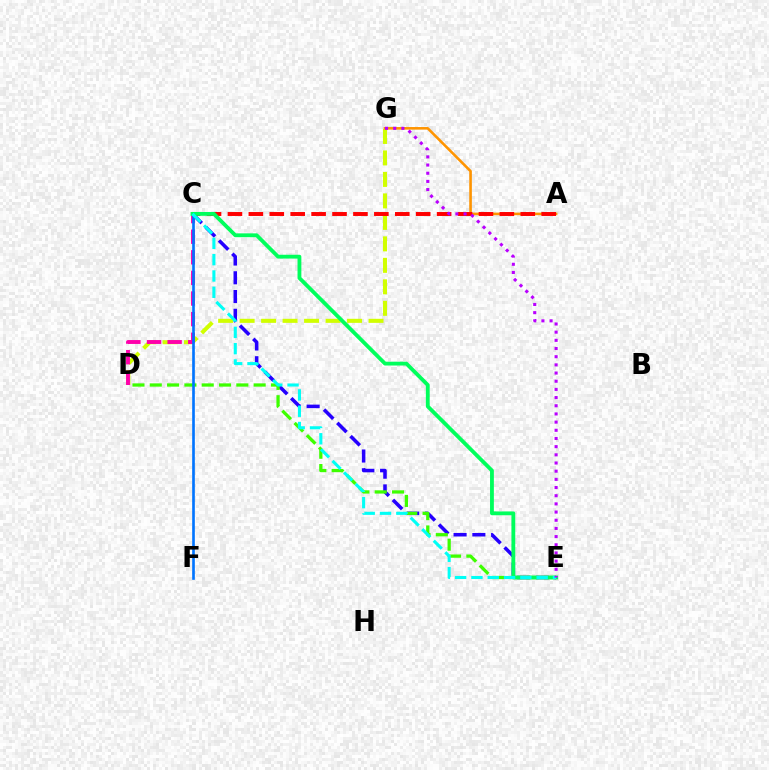{('C', 'E'): [{'color': '#2500ff', 'line_style': 'dashed', 'thickness': 2.55}, {'color': '#00ff5c', 'line_style': 'solid', 'thickness': 2.75}, {'color': '#00fff6', 'line_style': 'dashed', 'thickness': 2.22}], ('D', 'G'): [{'color': '#d1ff00', 'line_style': 'dashed', 'thickness': 2.92}], ('D', 'E'): [{'color': '#3dff00', 'line_style': 'dashed', 'thickness': 2.35}], ('A', 'G'): [{'color': '#ff9400', 'line_style': 'solid', 'thickness': 1.87}], ('A', 'C'): [{'color': '#ff0000', 'line_style': 'dashed', 'thickness': 2.84}], ('C', 'D'): [{'color': '#ff00ac', 'line_style': 'dashed', 'thickness': 2.8}], ('C', 'F'): [{'color': '#0074ff', 'line_style': 'solid', 'thickness': 1.91}], ('E', 'G'): [{'color': '#b900ff', 'line_style': 'dotted', 'thickness': 2.22}]}